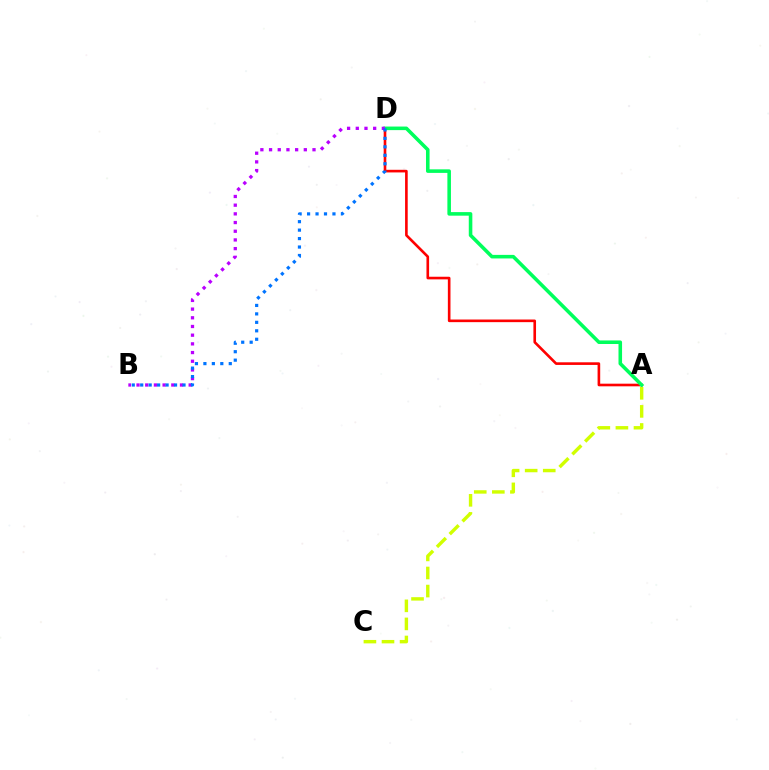{('A', 'D'): [{'color': '#ff0000', 'line_style': 'solid', 'thickness': 1.89}, {'color': '#00ff5c', 'line_style': 'solid', 'thickness': 2.57}], ('A', 'C'): [{'color': '#d1ff00', 'line_style': 'dashed', 'thickness': 2.46}], ('B', 'D'): [{'color': '#b900ff', 'line_style': 'dotted', 'thickness': 2.36}, {'color': '#0074ff', 'line_style': 'dotted', 'thickness': 2.3}]}